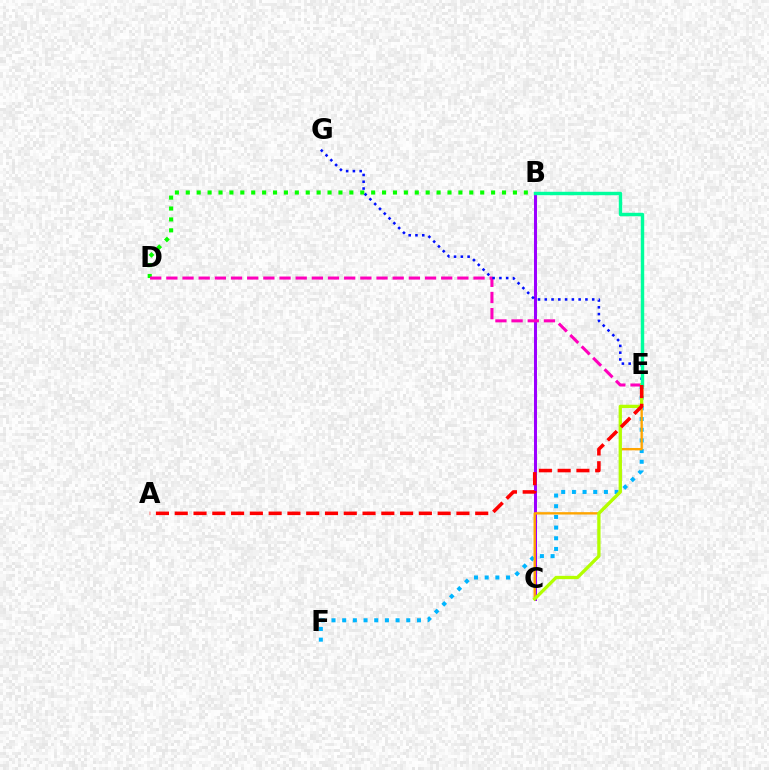{('E', 'F'): [{'color': '#00b5ff', 'line_style': 'dotted', 'thickness': 2.9}], ('B', 'C'): [{'color': '#9b00ff', 'line_style': 'solid', 'thickness': 2.18}], ('C', 'E'): [{'color': '#ffa500', 'line_style': 'solid', 'thickness': 1.7}, {'color': '#b3ff00', 'line_style': 'solid', 'thickness': 2.37}], ('B', 'D'): [{'color': '#08ff00', 'line_style': 'dotted', 'thickness': 2.96}], ('D', 'E'): [{'color': '#ff00bd', 'line_style': 'dashed', 'thickness': 2.2}], ('E', 'G'): [{'color': '#0010ff', 'line_style': 'dotted', 'thickness': 1.84}], ('B', 'E'): [{'color': '#00ff9d', 'line_style': 'solid', 'thickness': 2.46}], ('A', 'E'): [{'color': '#ff0000', 'line_style': 'dashed', 'thickness': 2.55}]}